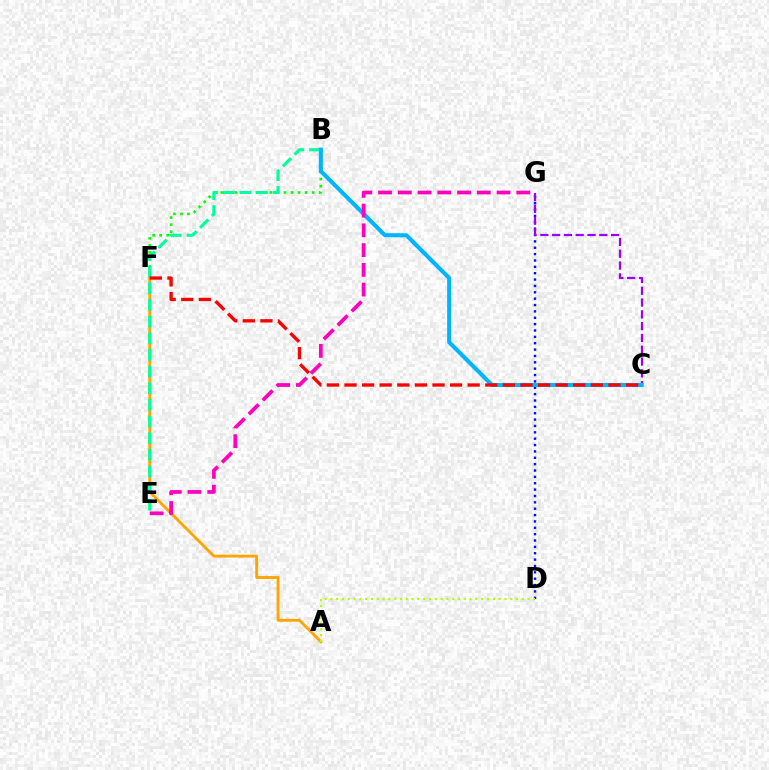{('A', 'F'): [{'color': '#ffa500', 'line_style': 'solid', 'thickness': 2.06}], ('D', 'G'): [{'color': '#0010ff', 'line_style': 'dotted', 'thickness': 1.73}], ('A', 'D'): [{'color': '#b3ff00', 'line_style': 'dotted', 'thickness': 1.58}], ('B', 'F'): [{'color': '#08ff00', 'line_style': 'dotted', 'thickness': 1.91}], ('B', 'E'): [{'color': '#00ff9d', 'line_style': 'dashed', 'thickness': 2.26}], ('C', 'G'): [{'color': '#9b00ff', 'line_style': 'dashed', 'thickness': 1.6}], ('B', 'C'): [{'color': '#00b5ff', 'line_style': 'solid', 'thickness': 2.93}], ('C', 'F'): [{'color': '#ff0000', 'line_style': 'dashed', 'thickness': 2.39}], ('E', 'G'): [{'color': '#ff00bd', 'line_style': 'dashed', 'thickness': 2.68}]}